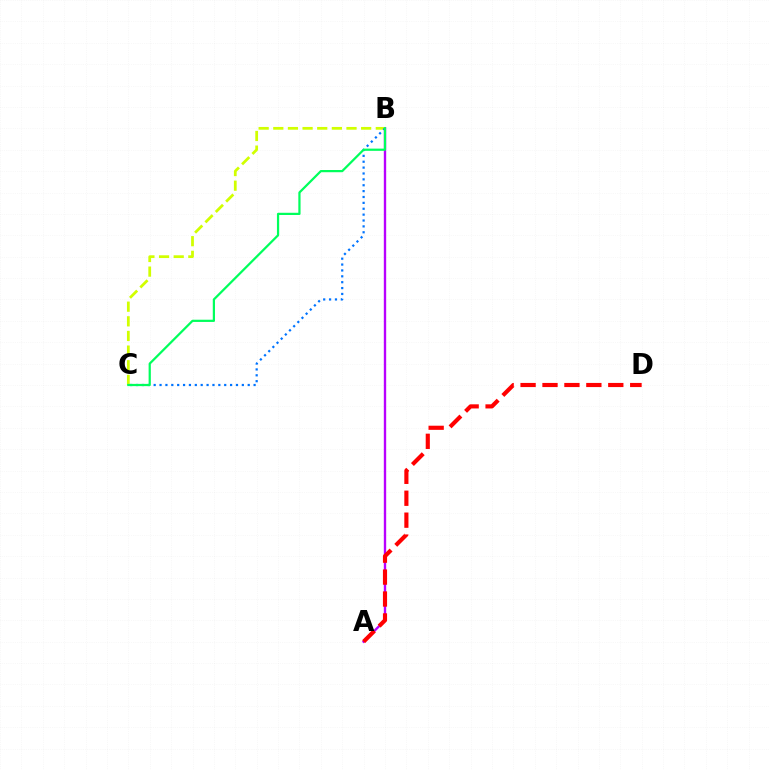{('A', 'B'): [{'color': '#b900ff', 'line_style': 'solid', 'thickness': 1.7}], ('A', 'D'): [{'color': '#ff0000', 'line_style': 'dashed', 'thickness': 2.98}], ('B', 'C'): [{'color': '#d1ff00', 'line_style': 'dashed', 'thickness': 1.99}, {'color': '#0074ff', 'line_style': 'dotted', 'thickness': 1.6}, {'color': '#00ff5c', 'line_style': 'solid', 'thickness': 1.6}]}